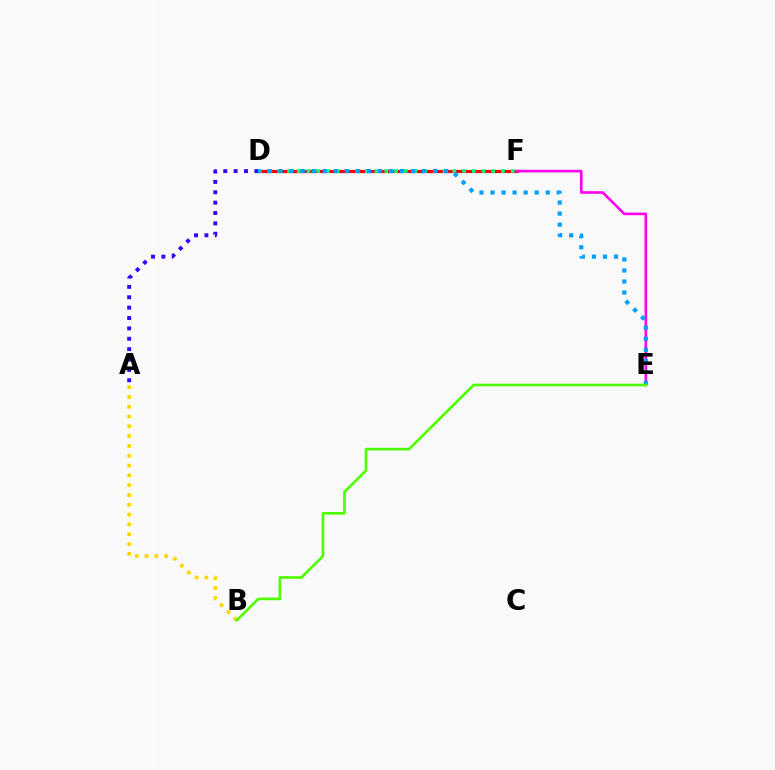{('A', 'B'): [{'color': '#ffd500', 'line_style': 'dotted', 'thickness': 2.66}], ('D', 'F'): [{'color': '#ff0000', 'line_style': 'solid', 'thickness': 2.29}, {'color': '#00ff86', 'line_style': 'dotted', 'thickness': 2.64}], ('A', 'D'): [{'color': '#3700ff', 'line_style': 'dotted', 'thickness': 2.82}], ('E', 'F'): [{'color': '#ff00ed', 'line_style': 'solid', 'thickness': 1.9}], ('D', 'E'): [{'color': '#009eff', 'line_style': 'dotted', 'thickness': 3.0}], ('B', 'E'): [{'color': '#4fff00', 'line_style': 'solid', 'thickness': 1.92}]}